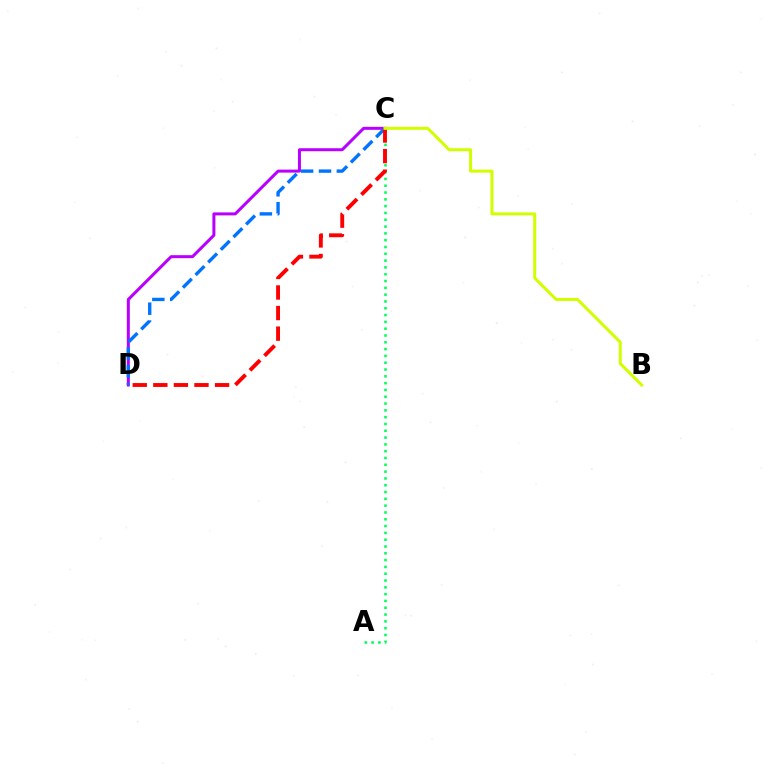{('A', 'C'): [{'color': '#00ff5c', 'line_style': 'dotted', 'thickness': 1.85}], ('C', 'D'): [{'color': '#b900ff', 'line_style': 'solid', 'thickness': 2.16}, {'color': '#0074ff', 'line_style': 'dashed', 'thickness': 2.43}, {'color': '#ff0000', 'line_style': 'dashed', 'thickness': 2.8}], ('B', 'C'): [{'color': '#d1ff00', 'line_style': 'solid', 'thickness': 2.17}]}